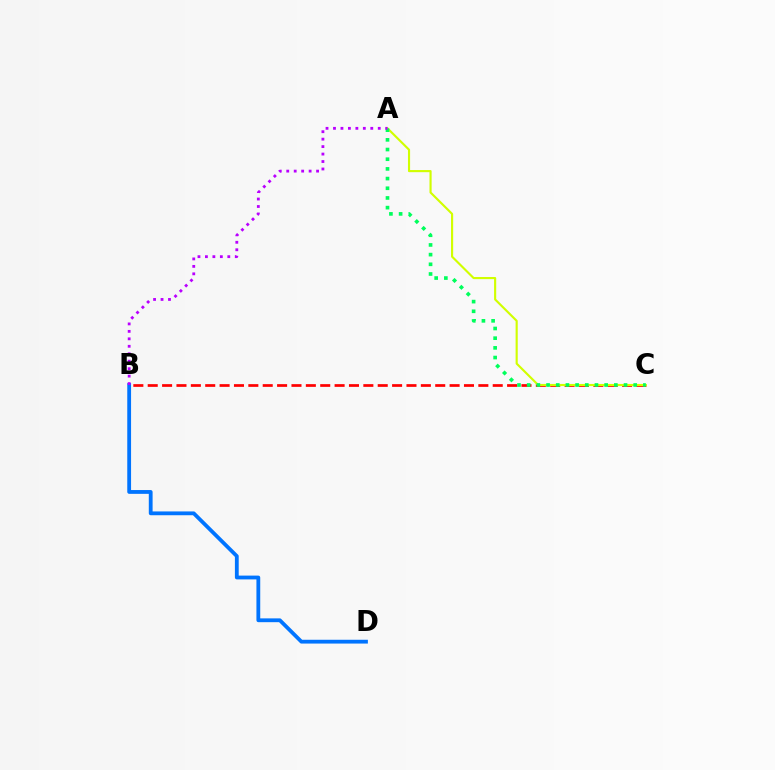{('B', 'C'): [{'color': '#ff0000', 'line_style': 'dashed', 'thickness': 1.95}], ('B', 'D'): [{'color': '#0074ff', 'line_style': 'solid', 'thickness': 2.74}], ('A', 'C'): [{'color': '#d1ff00', 'line_style': 'solid', 'thickness': 1.54}, {'color': '#00ff5c', 'line_style': 'dotted', 'thickness': 2.63}], ('A', 'B'): [{'color': '#b900ff', 'line_style': 'dotted', 'thickness': 2.03}]}